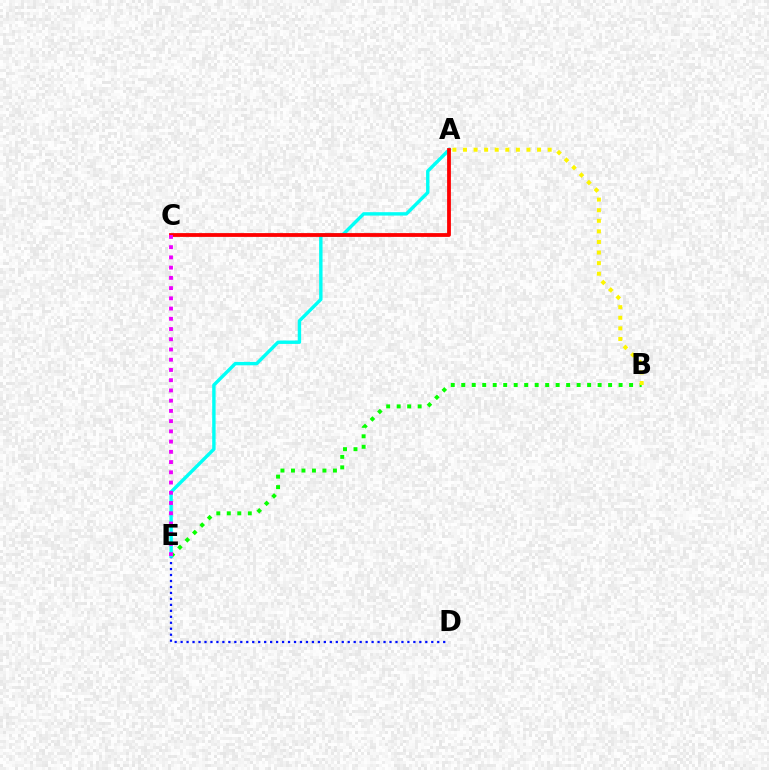{('D', 'E'): [{'color': '#0010ff', 'line_style': 'dotted', 'thickness': 1.62}], ('B', 'E'): [{'color': '#08ff00', 'line_style': 'dotted', 'thickness': 2.85}], ('A', 'E'): [{'color': '#00fff6', 'line_style': 'solid', 'thickness': 2.45}], ('A', 'B'): [{'color': '#fcf500', 'line_style': 'dotted', 'thickness': 2.88}], ('A', 'C'): [{'color': '#ff0000', 'line_style': 'solid', 'thickness': 2.74}], ('C', 'E'): [{'color': '#ee00ff', 'line_style': 'dotted', 'thickness': 2.78}]}